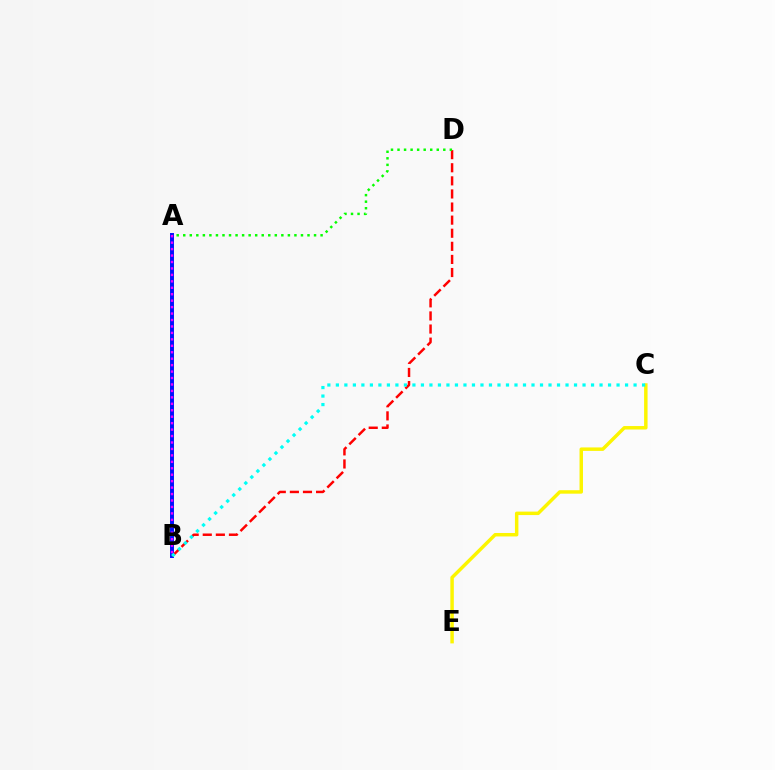{('A', 'B'): [{'color': '#0010ff', 'line_style': 'solid', 'thickness': 2.84}, {'color': '#ee00ff', 'line_style': 'dotted', 'thickness': 1.75}], ('B', 'D'): [{'color': '#ff0000', 'line_style': 'dashed', 'thickness': 1.78}], ('A', 'D'): [{'color': '#08ff00', 'line_style': 'dotted', 'thickness': 1.78}], ('C', 'E'): [{'color': '#fcf500', 'line_style': 'solid', 'thickness': 2.49}], ('B', 'C'): [{'color': '#00fff6', 'line_style': 'dotted', 'thickness': 2.31}]}